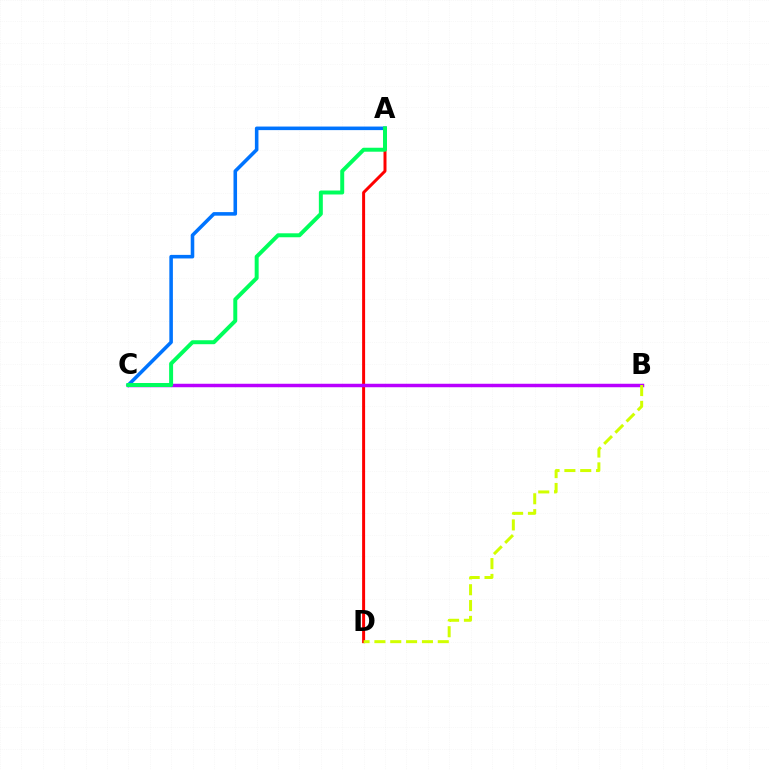{('A', 'D'): [{'color': '#ff0000', 'line_style': 'solid', 'thickness': 2.15}], ('B', 'C'): [{'color': '#b900ff', 'line_style': 'solid', 'thickness': 2.5}], ('A', 'C'): [{'color': '#0074ff', 'line_style': 'solid', 'thickness': 2.56}, {'color': '#00ff5c', 'line_style': 'solid', 'thickness': 2.85}], ('B', 'D'): [{'color': '#d1ff00', 'line_style': 'dashed', 'thickness': 2.15}]}